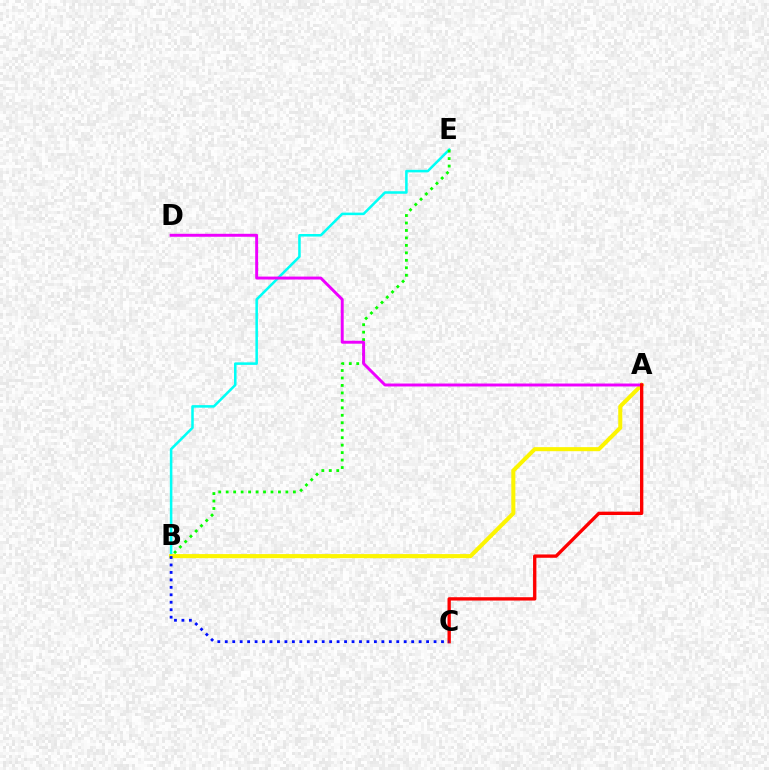{('B', 'E'): [{'color': '#00fff6', 'line_style': 'solid', 'thickness': 1.83}, {'color': '#08ff00', 'line_style': 'dotted', 'thickness': 2.03}], ('A', 'B'): [{'color': '#fcf500', 'line_style': 'solid', 'thickness': 2.92}], ('A', 'D'): [{'color': '#ee00ff', 'line_style': 'solid', 'thickness': 2.12}], ('A', 'C'): [{'color': '#ff0000', 'line_style': 'solid', 'thickness': 2.4}], ('B', 'C'): [{'color': '#0010ff', 'line_style': 'dotted', 'thickness': 2.03}]}